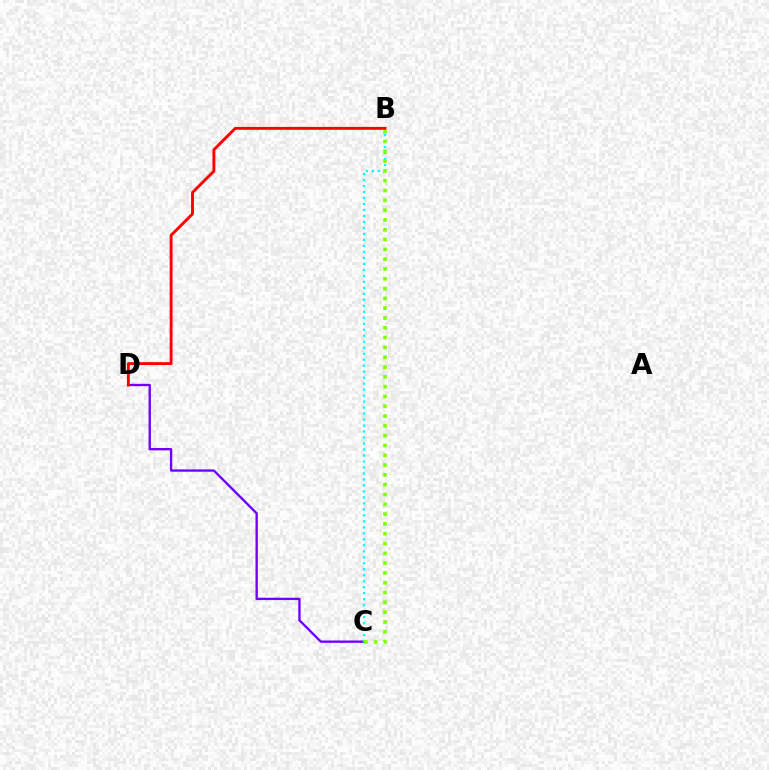{('C', 'D'): [{'color': '#7200ff', 'line_style': 'solid', 'thickness': 1.69}], ('B', 'C'): [{'color': '#00fff6', 'line_style': 'dotted', 'thickness': 1.63}, {'color': '#84ff00', 'line_style': 'dotted', 'thickness': 2.66}], ('B', 'D'): [{'color': '#ff0000', 'line_style': 'solid', 'thickness': 2.08}]}